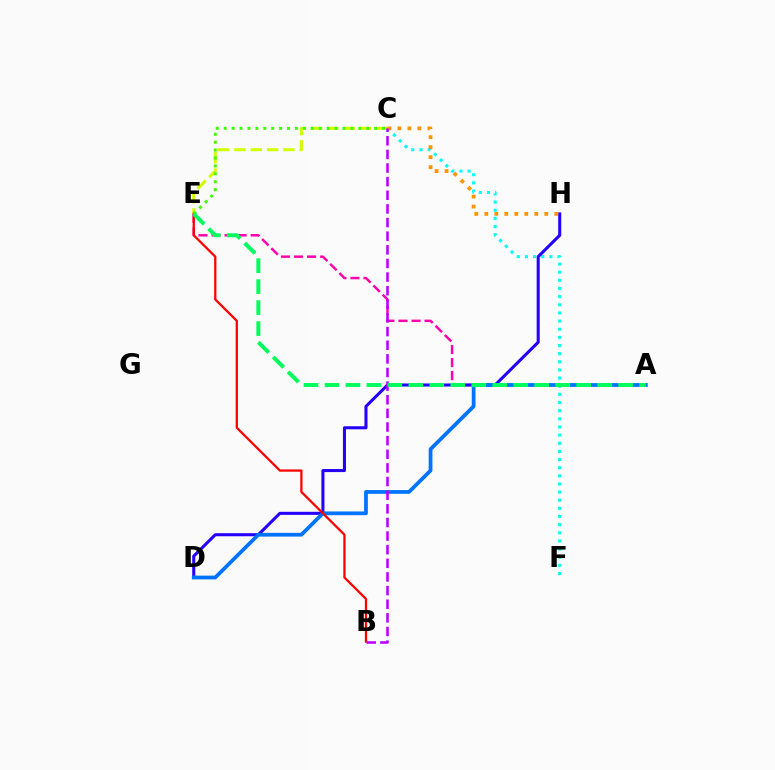{('A', 'E'): [{'color': '#ff00ac', 'line_style': 'dashed', 'thickness': 1.77}, {'color': '#00ff5c', 'line_style': 'dashed', 'thickness': 2.85}], ('C', 'E'): [{'color': '#d1ff00', 'line_style': 'dashed', 'thickness': 2.22}, {'color': '#3dff00', 'line_style': 'dotted', 'thickness': 2.15}], ('C', 'F'): [{'color': '#00fff6', 'line_style': 'dotted', 'thickness': 2.21}], ('D', 'H'): [{'color': '#2500ff', 'line_style': 'solid', 'thickness': 2.2}], ('A', 'D'): [{'color': '#0074ff', 'line_style': 'solid', 'thickness': 2.7}], ('B', 'E'): [{'color': '#ff0000', 'line_style': 'solid', 'thickness': 1.63}], ('C', 'H'): [{'color': '#ff9400', 'line_style': 'dotted', 'thickness': 2.72}], ('B', 'C'): [{'color': '#b900ff', 'line_style': 'dashed', 'thickness': 1.85}]}